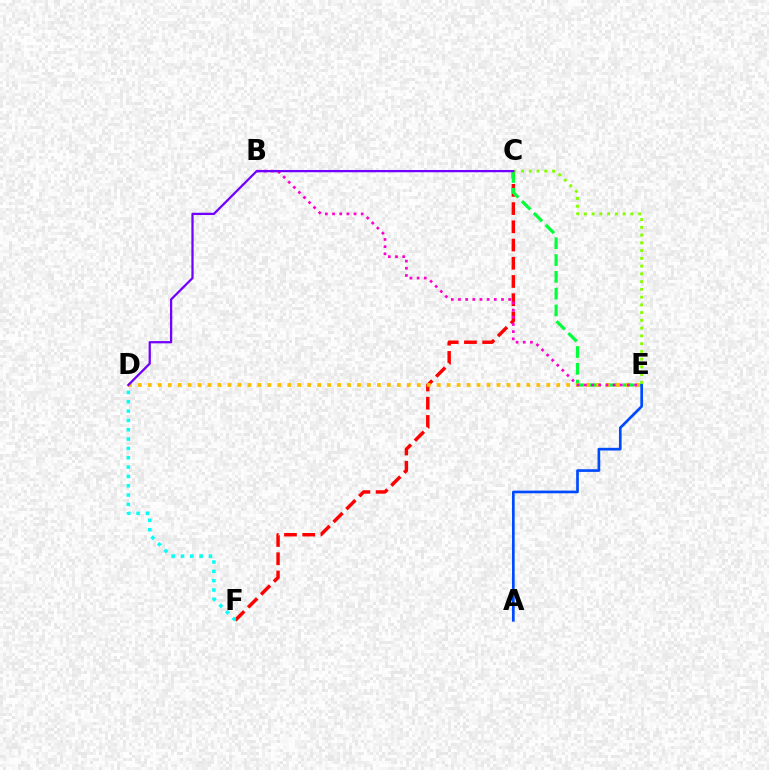{('C', 'F'): [{'color': '#ff0000', 'line_style': 'dashed', 'thickness': 2.48}], ('C', 'E'): [{'color': '#00ff39', 'line_style': 'dashed', 'thickness': 2.28}, {'color': '#84ff00', 'line_style': 'dotted', 'thickness': 2.11}], ('A', 'E'): [{'color': '#004bff', 'line_style': 'solid', 'thickness': 1.94}], ('D', 'F'): [{'color': '#00fff6', 'line_style': 'dotted', 'thickness': 2.54}], ('D', 'E'): [{'color': '#ffbd00', 'line_style': 'dotted', 'thickness': 2.71}], ('B', 'E'): [{'color': '#ff00cf', 'line_style': 'dotted', 'thickness': 1.95}], ('C', 'D'): [{'color': '#7200ff', 'line_style': 'solid', 'thickness': 1.63}]}